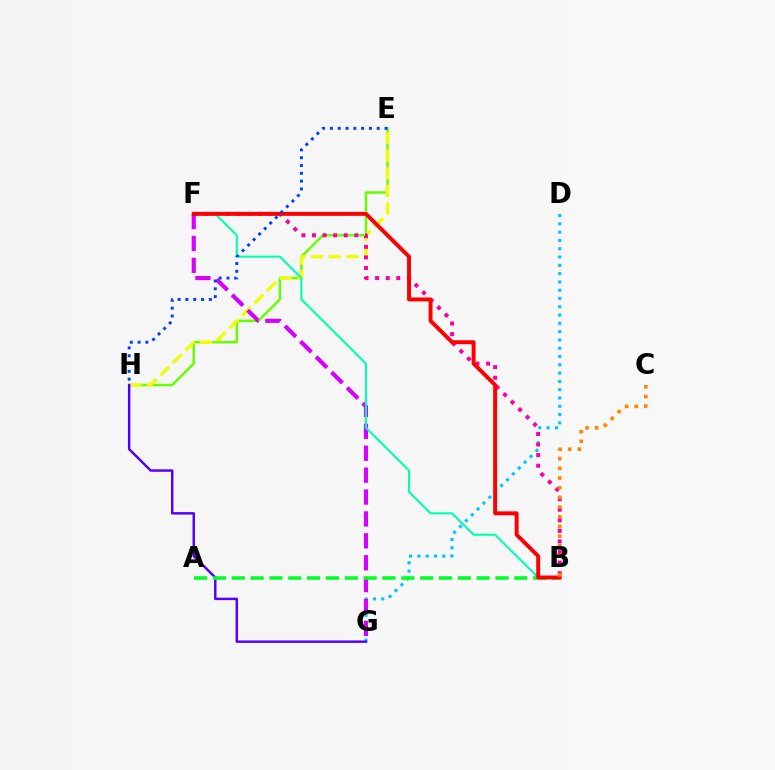{('E', 'H'): [{'color': '#66ff00', 'line_style': 'solid', 'thickness': 1.79}, {'color': '#eeff00', 'line_style': 'dashed', 'thickness': 2.4}, {'color': '#003fff', 'line_style': 'dotted', 'thickness': 2.12}], ('D', 'G'): [{'color': '#00c7ff', 'line_style': 'dotted', 'thickness': 2.25}], ('B', 'F'): [{'color': '#ff00a0', 'line_style': 'dotted', 'thickness': 2.88}, {'color': '#00ffaf', 'line_style': 'solid', 'thickness': 1.5}, {'color': '#ff0000', 'line_style': 'solid', 'thickness': 2.83}], ('G', 'H'): [{'color': '#4f00ff', 'line_style': 'solid', 'thickness': 1.76}], ('F', 'G'): [{'color': '#d600ff', 'line_style': 'dashed', 'thickness': 2.98}], ('A', 'B'): [{'color': '#00ff27', 'line_style': 'dashed', 'thickness': 2.56}], ('B', 'C'): [{'color': '#ff8800', 'line_style': 'dotted', 'thickness': 2.63}]}